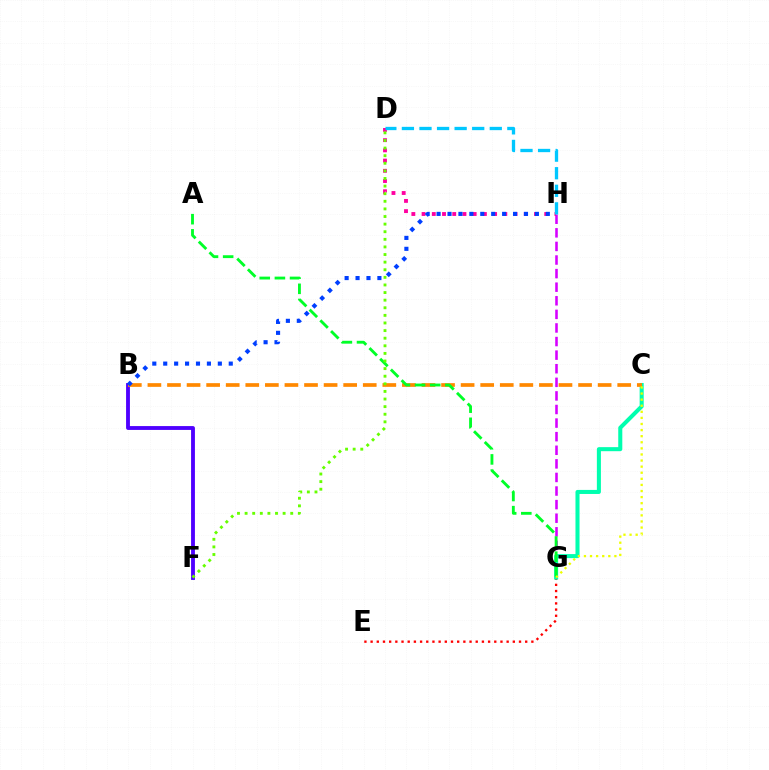{('E', 'G'): [{'color': '#ff0000', 'line_style': 'dotted', 'thickness': 1.68}], ('B', 'F'): [{'color': '#4f00ff', 'line_style': 'solid', 'thickness': 2.77}], ('G', 'H'): [{'color': '#d600ff', 'line_style': 'dashed', 'thickness': 1.85}], ('D', 'H'): [{'color': '#ff00a0', 'line_style': 'dotted', 'thickness': 2.78}, {'color': '#00c7ff', 'line_style': 'dashed', 'thickness': 2.39}], ('C', 'G'): [{'color': '#00ffaf', 'line_style': 'solid', 'thickness': 2.92}, {'color': '#eeff00', 'line_style': 'dotted', 'thickness': 1.65}], ('B', 'C'): [{'color': '#ff8800', 'line_style': 'dashed', 'thickness': 2.66}], ('A', 'G'): [{'color': '#00ff27', 'line_style': 'dashed', 'thickness': 2.06}], ('D', 'F'): [{'color': '#66ff00', 'line_style': 'dotted', 'thickness': 2.07}], ('B', 'H'): [{'color': '#003fff', 'line_style': 'dotted', 'thickness': 2.97}]}